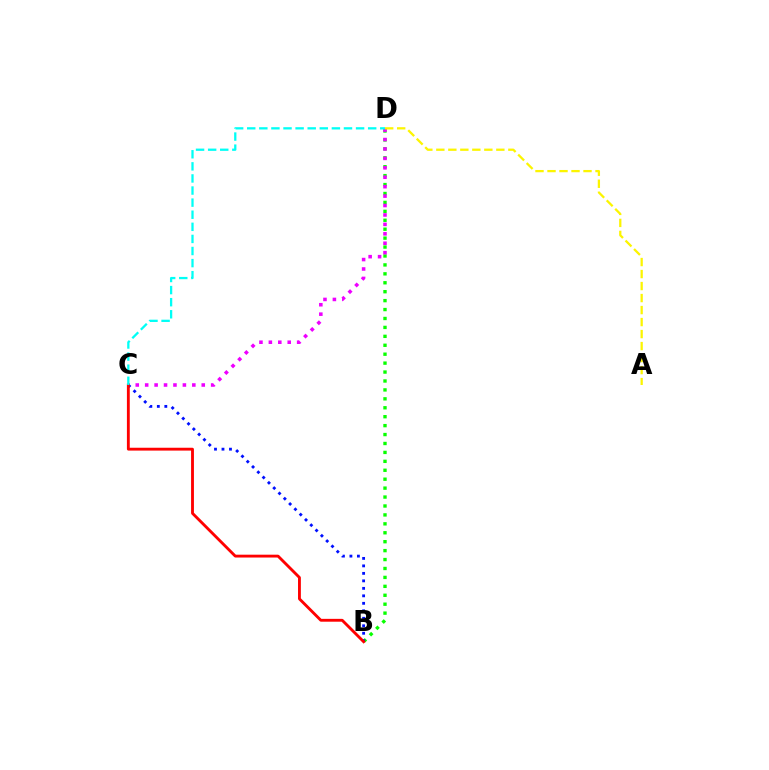{('B', 'D'): [{'color': '#08ff00', 'line_style': 'dotted', 'thickness': 2.43}], ('C', 'D'): [{'color': '#ee00ff', 'line_style': 'dotted', 'thickness': 2.56}, {'color': '#00fff6', 'line_style': 'dashed', 'thickness': 1.64}], ('B', 'C'): [{'color': '#0010ff', 'line_style': 'dotted', 'thickness': 2.03}, {'color': '#ff0000', 'line_style': 'solid', 'thickness': 2.05}], ('A', 'D'): [{'color': '#fcf500', 'line_style': 'dashed', 'thickness': 1.63}]}